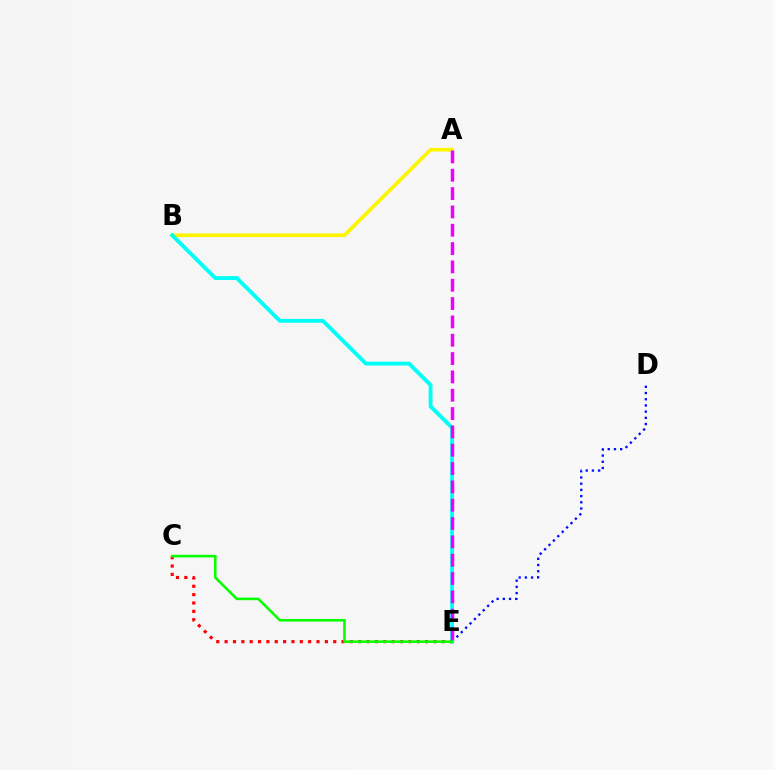{('D', 'E'): [{'color': '#0010ff', 'line_style': 'dotted', 'thickness': 1.69}], ('A', 'B'): [{'color': '#fcf500', 'line_style': 'solid', 'thickness': 2.66}], ('B', 'E'): [{'color': '#00fff6', 'line_style': 'solid', 'thickness': 2.78}], ('A', 'E'): [{'color': '#ee00ff', 'line_style': 'dashed', 'thickness': 2.49}], ('C', 'E'): [{'color': '#ff0000', 'line_style': 'dotted', 'thickness': 2.27}, {'color': '#08ff00', 'line_style': 'solid', 'thickness': 1.85}]}